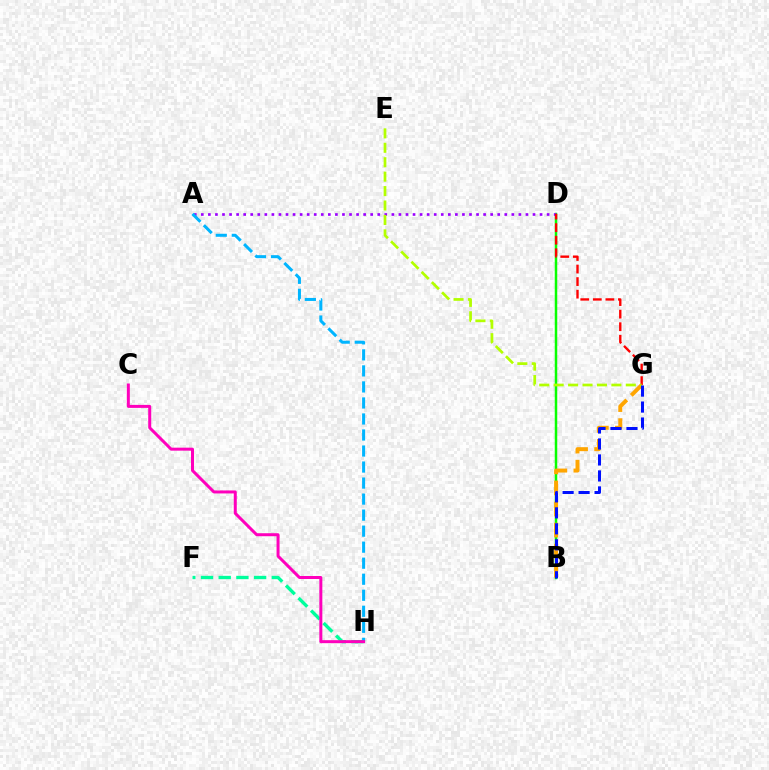{('B', 'D'): [{'color': '#08ff00', 'line_style': 'solid', 'thickness': 1.8}], ('A', 'D'): [{'color': '#9b00ff', 'line_style': 'dotted', 'thickness': 1.92}], ('B', 'G'): [{'color': '#ffa500', 'line_style': 'dashed', 'thickness': 2.86}, {'color': '#0010ff', 'line_style': 'dashed', 'thickness': 2.17}], ('F', 'H'): [{'color': '#00ff9d', 'line_style': 'dashed', 'thickness': 2.4}], ('D', 'G'): [{'color': '#ff0000', 'line_style': 'dashed', 'thickness': 1.71}], ('E', 'G'): [{'color': '#b3ff00', 'line_style': 'dashed', 'thickness': 1.96}], ('A', 'H'): [{'color': '#00b5ff', 'line_style': 'dashed', 'thickness': 2.18}], ('C', 'H'): [{'color': '#ff00bd', 'line_style': 'solid', 'thickness': 2.16}]}